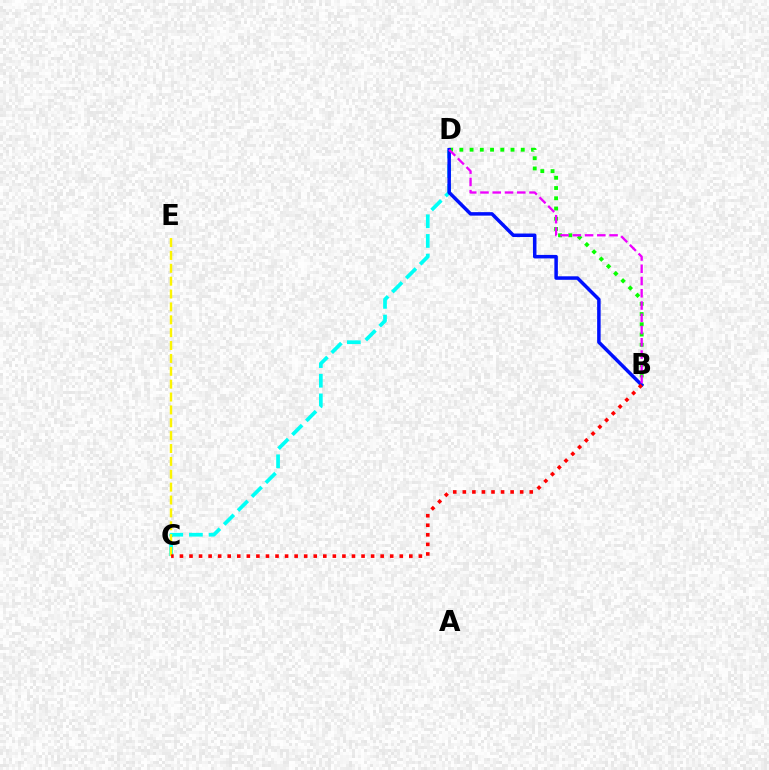{('C', 'D'): [{'color': '#00fff6', 'line_style': 'dashed', 'thickness': 2.67}], ('B', 'D'): [{'color': '#08ff00', 'line_style': 'dotted', 'thickness': 2.78}, {'color': '#0010ff', 'line_style': 'solid', 'thickness': 2.52}, {'color': '#ee00ff', 'line_style': 'dashed', 'thickness': 1.67}], ('C', 'E'): [{'color': '#fcf500', 'line_style': 'dashed', 'thickness': 1.75}], ('B', 'C'): [{'color': '#ff0000', 'line_style': 'dotted', 'thickness': 2.6}]}